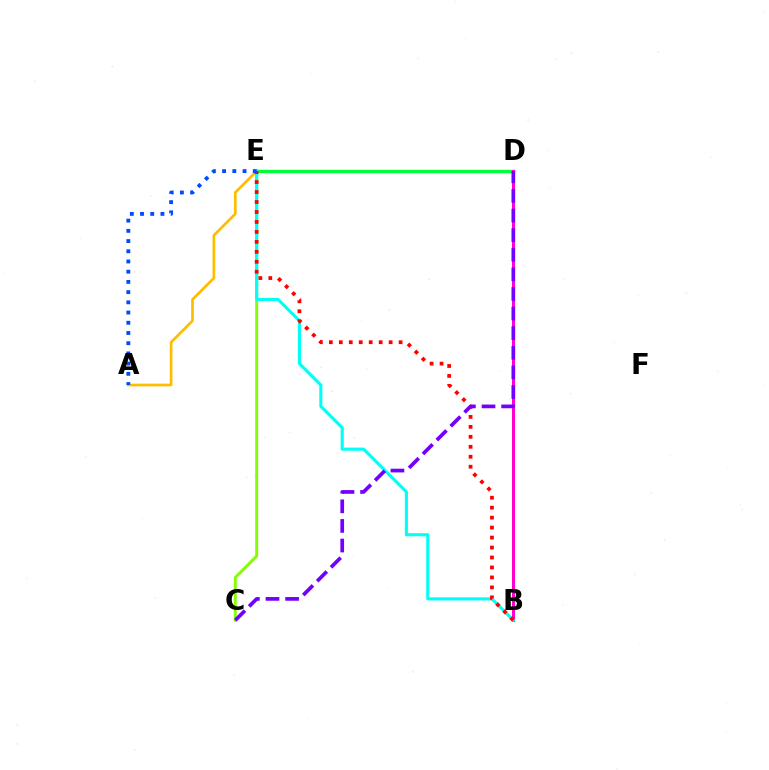{('A', 'E'): [{'color': '#ffbd00', 'line_style': 'solid', 'thickness': 1.95}, {'color': '#004bff', 'line_style': 'dotted', 'thickness': 2.77}], ('D', 'E'): [{'color': '#00ff39', 'line_style': 'solid', 'thickness': 2.43}], ('C', 'E'): [{'color': '#84ff00', 'line_style': 'solid', 'thickness': 2.12}], ('B', 'D'): [{'color': '#ff00cf', 'line_style': 'solid', 'thickness': 2.16}], ('B', 'E'): [{'color': '#00fff6', 'line_style': 'solid', 'thickness': 2.23}, {'color': '#ff0000', 'line_style': 'dotted', 'thickness': 2.71}], ('C', 'D'): [{'color': '#7200ff', 'line_style': 'dashed', 'thickness': 2.66}]}